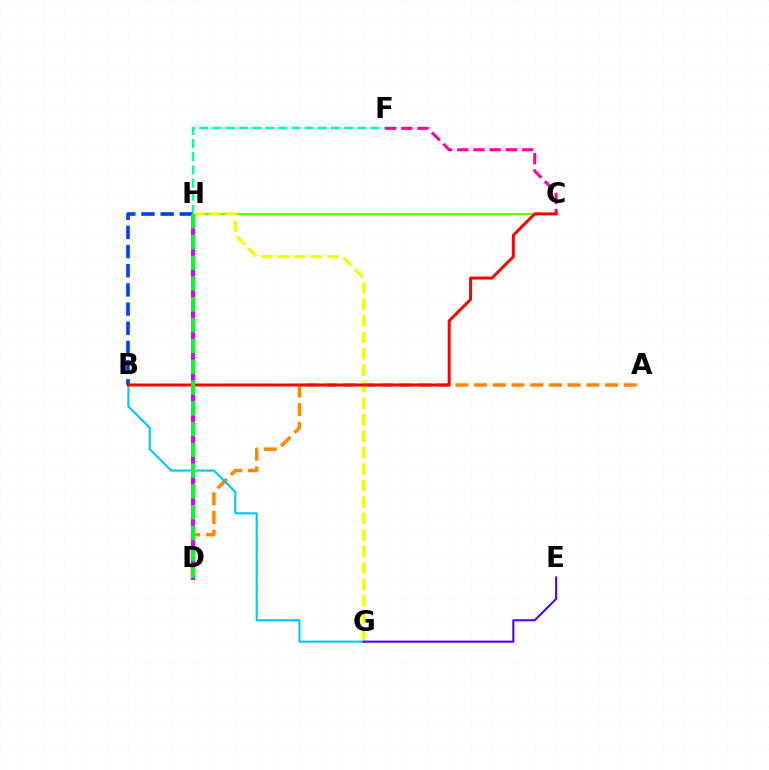{('A', 'D'): [{'color': '#ff8800', 'line_style': 'dashed', 'thickness': 2.54}], ('D', 'H'): [{'color': '#d600ff', 'line_style': 'solid', 'thickness': 2.99}, {'color': '#00ff27', 'line_style': 'dashed', 'thickness': 2.82}], ('B', 'G'): [{'color': '#00c7ff', 'line_style': 'solid', 'thickness': 1.52}], ('C', 'F'): [{'color': '#ff00a0', 'line_style': 'dashed', 'thickness': 2.2}], ('F', 'H'): [{'color': '#00ffaf', 'line_style': 'dashed', 'thickness': 1.79}], ('C', 'H'): [{'color': '#66ff00', 'line_style': 'solid', 'thickness': 1.5}], ('B', 'H'): [{'color': '#003fff', 'line_style': 'dashed', 'thickness': 2.6}], ('G', 'H'): [{'color': '#eeff00', 'line_style': 'dashed', 'thickness': 2.24}], ('B', 'C'): [{'color': '#ff0000', 'line_style': 'solid', 'thickness': 2.15}], ('E', 'G'): [{'color': '#4f00ff', 'line_style': 'solid', 'thickness': 1.51}]}